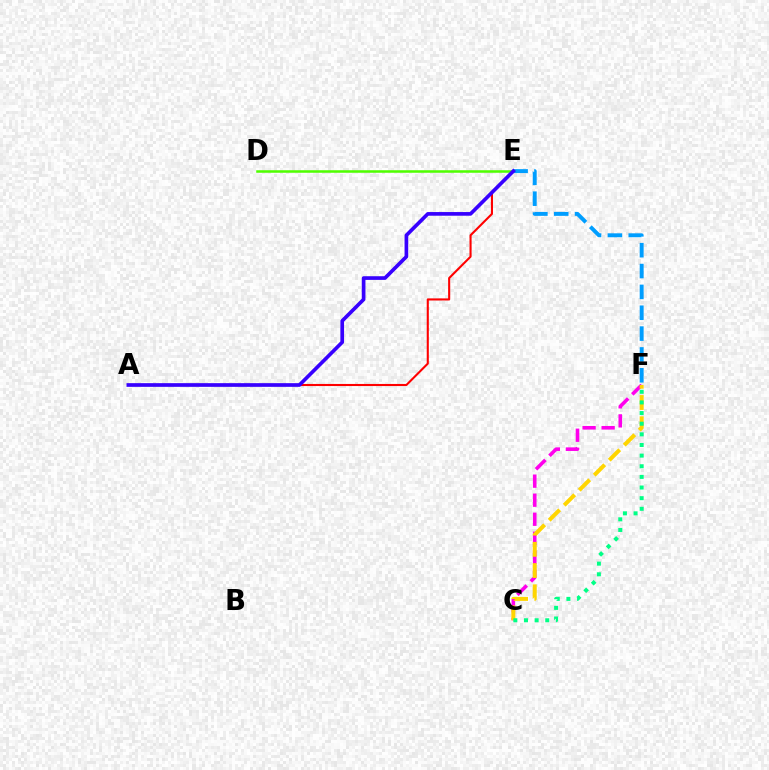{('D', 'E'): [{'color': '#4fff00', 'line_style': 'solid', 'thickness': 1.82}], ('C', 'F'): [{'color': '#ff00ed', 'line_style': 'dashed', 'thickness': 2.59}, {'color': '#ffd500', 'line_style': 'dashed', 'thickness': 2.88}, {'color': '#00ff86', 'line_style': 'dotted', 'thickness': 2.89}], ('A', 'E'): [{'color': '#ff0000', 'line_style': 'solid', 'thickness': 1.51}, {'color': '#3700ff', 'line_style': 'solid', 'thickness': 2.64}], ('E', 'F'): [{'color': '#009eff', 'line_style': 'dashed', 'thickness': 2.83}]}